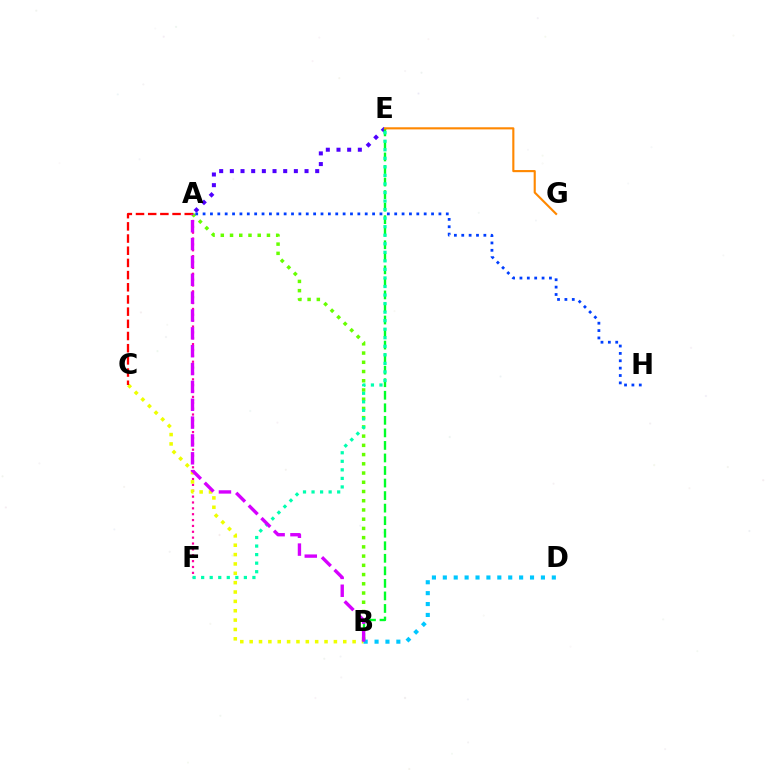{('A', 'E'): [{'color': '#4f00ff', 'line_style': 'dotted', 'thickness': 2.9}], ('A', 'F'): [{'color': '#ff00a0', 'line_style': 'dotted', 'thickness': 1.59}], ('A', 'B'): [{'color': '#66ff00', 'line_style': 'dotted', 'thickness': 2.51}, {'color': '#d600ff', 'line_style': 'dashed', 'thickness': 2.42}], ('A', 'H'): [{'color': '#003fff', 'line_style': 'dotted', 'thickness': 2.0}], ('B', 'E'): [{'color': '#00ff27', 'line_style': 'dashed', 'thickness': 1.7}], ('E', 'G'): [{'color': '#ff8800', 'line_style': 'solid', 'thickness': 1.53}], ('B', 'C'): [{'color': '#eeff00', 'line_style': 'dotted', 'thickness': 2.54}], ('E', 'F'): [{'color': '#00ffaf', 'line_style': 'dotted', 'thickness': 2.32}], ('B', 'D'): [{'color': '#00c7ff', 'line_style': 'dotted', 'thickness': 2.96}], ('A', 'C'): [{'color': '#ff0000', 'line_style': 'dashed', 'thickness': 1.66}]}